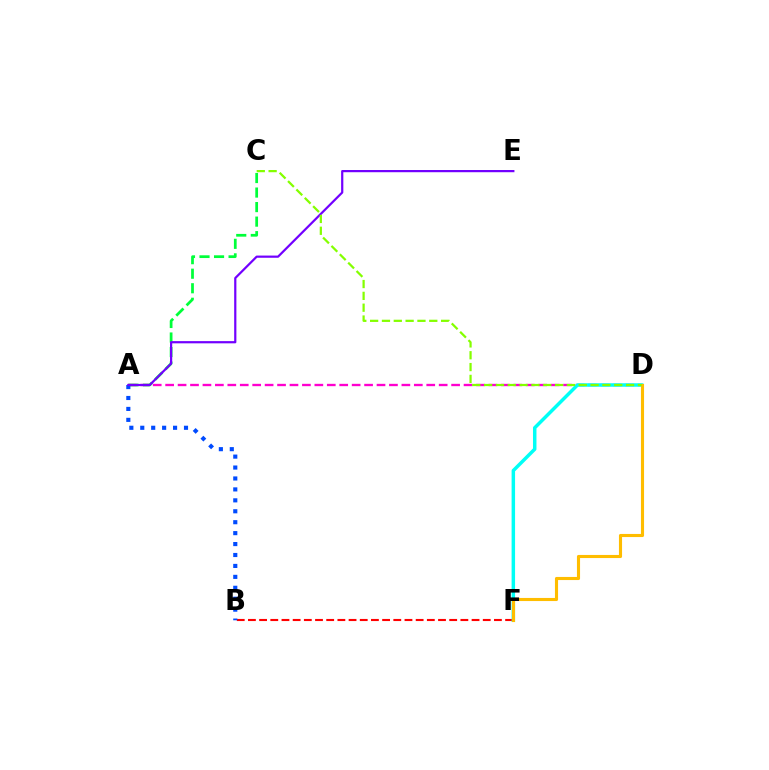{('B', 'F'): [{'color': '#ff0000', 'line_style': 'dashed', 'thickness': 1.52}], ('A', 'C'): [{'color': '#00ff39', 'line_style': 'dashed', 'thickness': 1.97}], ('A', 'D'): [{'color': '#ff00cf', 'line_style': 'dashed', 'thickness': 1.69}], ('A', 'B'): [{'color': '#004bff', 'line_style': 'dotted', 'thickness': 2.97}], ('A', 'E'): [{'color': '#7200ff', 'line_style': 'solid', 'thickness': 1.59}], ('D', 'F'): [{'color': '#00fff6', 'line_style': 'solid', 'thickness': 2.5}, {'color': '#ffbd00', 'line_style': 'solid', 'thickness': 2.24}], ('C', 'D'): [{'color': '#84ff00', 'line_style': 'dashed', 'thickness': 1.61}]}